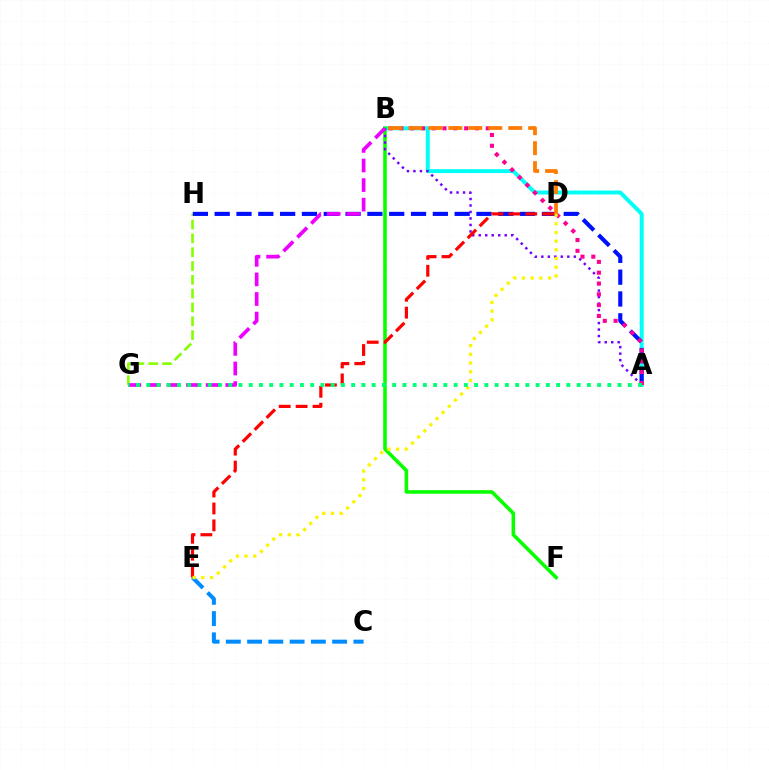{('A', 'B'): [{'color': '#00fff6', 'line_style': 'solid', 'thickness': 2.82}, {'color': '#7200ff', 'line_style': 'dotted', 'thickness': 1.77}, {'color': '#ff0094', 'line_style': 'dotted', 'thickness': 2.94}], ('B', 'F'): [{'color': '#08ff00', 'line_style': 'solid', 'thickness': 2.57}], ('G', 'H'): [{'color': '#84ff00', 'line_style': 'dashed', 'thickness': 1.88}], ('A', 'H'): [{'color': '#0010ff', 'line_style': 'dashed', 'thickness': 2.96}], ('B', 'G'): [{'color': '#ee00ff', 'line_style': 'dashed', 'thickness': 2.66}], ('B', 'D'): [{'color': '#ff7c00', 'line_style': 'dashed', 'thickness': 2.71}], ('D', 'E'): [{'color': '#ff0000', 'line_style': 'dashed', 'thickness': 2.3}, {'color': '#fcf500', 'line_style': 'dotted', 'thickness': 2.36}], ('C', 'E'): [{'color': '#008cff', 'line_style': 'dashed', 'thickness': 2.89}], ('A', 'G'): [{'color': '#00ff74', 'line_style': 'dotted', 'thickness': 2.78}]}